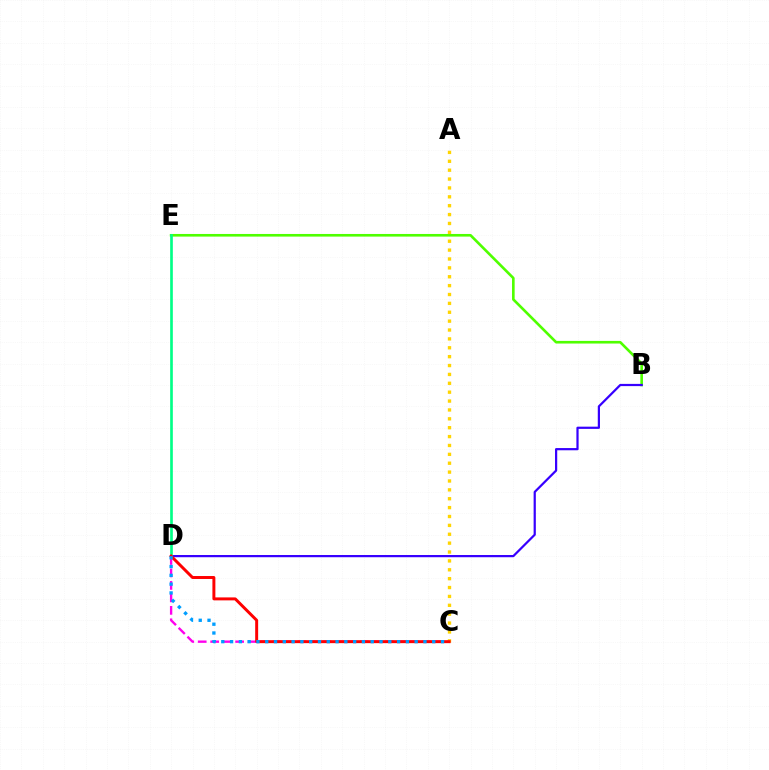{('C', 'D'): [{'color': '#ff00ed', 'line_style': 'dashed', 'thickness': 1.69}, {'color': '#ff0000', 'line_style': 'solid', 'thickness': 2.13}, {'color': '#009eff', 'line_style': 'dotted', 'thickness': 2.39}], ('B', 'E'): [{'color': '#4fff00', 'line_style': 'solid', 'thickness': 1.89}], ('B', 'D'): [{'color': '#3700ff', 'line_style': 'solid', 'thickness': 1.6}], ('D', 'E'): [{'color': '#00ff86', 'line_style': 'solid', 'thickness': 1.92}], ('A', 'C'): [{'color': '#ffd500', 'line_style': 'dotted', 'thickness': 2.41}]}